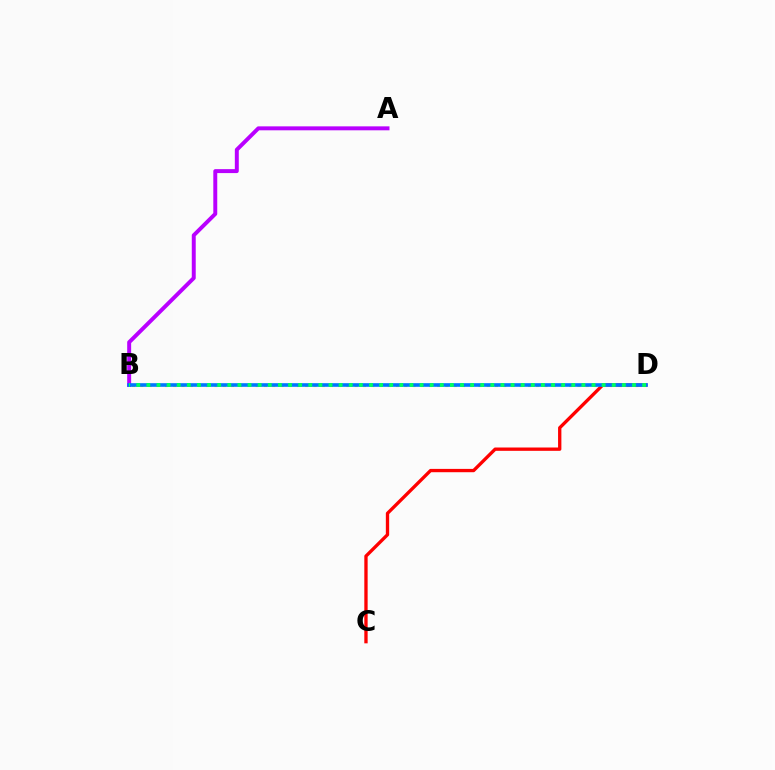{('A', 'B'): [{'color': '#b900ff', 'line_style': 'solid', 'thickness': 2.84}], ('B', 'D'): [{'color': '#d1ff00', 'line_style': 'dotted', 'thickness': 2.24}, {'color': '#0074ff', 'line_style': 'solid', 'thickness': 2.61}, {'color': '#00ff5c', 'line_style': 'dotted', 'thickness': 2.75}], ('C', 'D'): [{'color': '#ff0000', 'line_style': 'solid', 'thickness': 2.39}]}